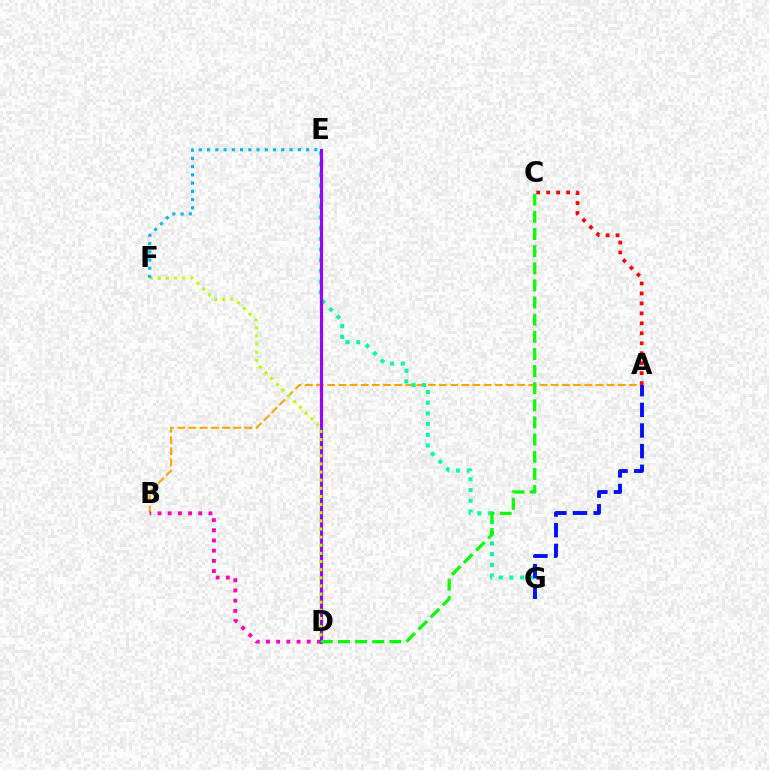{('A', 'B'): [{'color': '#ffa500', 'line_style': 'dashed', 'thickness': 1.52}], ('B', 'D'): [{'color': '#ff00bd', 'line_style': 'dotted', 'thickness': 2.77}], ('E', 'G'): [{'color': '#00ff9d', 'line_style': 'dotted', 'thickness': 2.9}], ('D', 'E'): [{'color': '#9b00ff', 'line_style': 'solid', 'thickness': 2.29}], ('C', 'D'): [{'color': '#08ff00', 'line_style': 'dashed', 'thickness': 2.33}], ('A', 'G'): [{'color': '#0010ff', 'line_style': 'dashed', 'thickness': 2.8}], ('D', 'F'): [{'color': '#b3ff00', 'line_style': 'dotted', 'thickness': 2.21}], ('A', 'C'): [{'color': '#ff0000', 'line_style': 'dotted', 'thickness': 2.71}], ('E', 'F'): [{'color': '#00b5ff', 'line_style': 'dotted', 'thickness': 2.24}]}